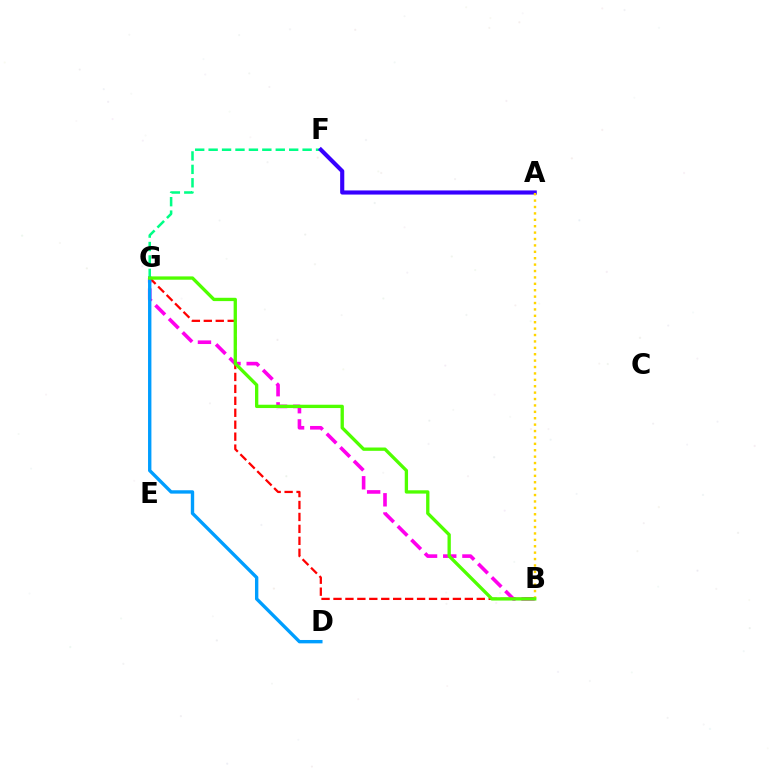{('B', 'G'): [{'color': '#ff00ed', 'line_style': 'dashed', 'thickness': 2.61}, {'color': '#ff0000', 'line_style': 'dashed', 'thickness': 1.62}, {'color': '#4fff00', 'line_style': 'solid', 'thickness': 2.39}], ('F', 'G'): [{'color': '#00ff86', 'line_style': 'dashed', 'thickness': 1.82}], ('A', 'F'): [{'color': '#3700ff', 'line_style': 'solid', 'thickness': 2.97}], ('D', 'G'): [{'color': '#009eff', 'line_style': 'solid', 'thickness': 2.43}], ('A', 'B'): [{'color': '#ffd500', 'line_style': 'dotted', 'thickness': 1.74}]}